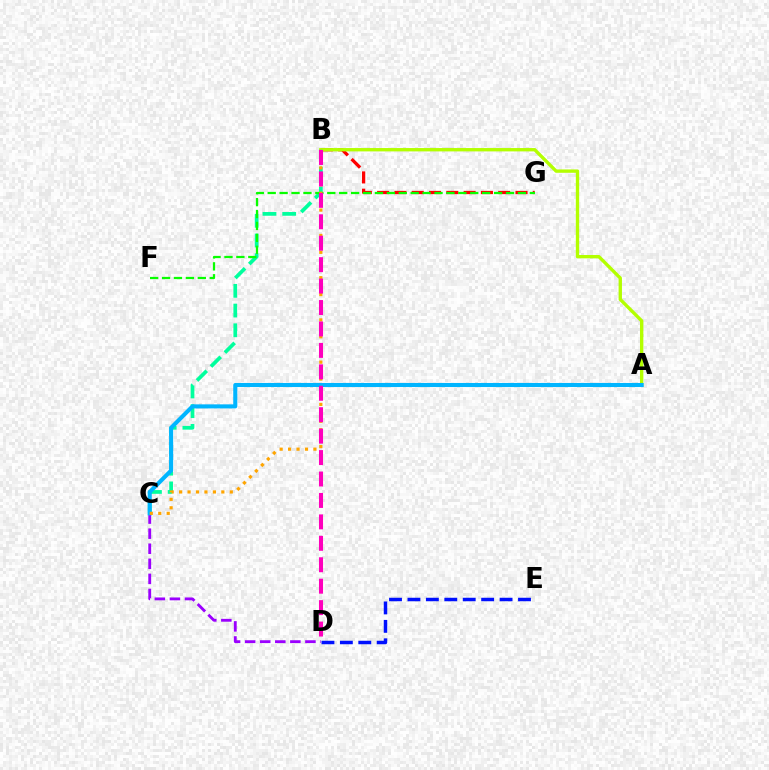{('B', 'G'): [{'color': '#ff0000', 'line_style': 'dashed', 'thickness': 2.35}], ('C', 'D'): [{'color': '#9b00ff', 'line_style': 'dashed', 'thickness': 2.05}], ('A', 'B'): [{'color': '#b3ff00', 'line_style': 'solid', 'thickness': 2.41}], ('B', 'C'): [{'color': '#00ff9d', 'line_style': 'dashed', 'thickness': 2.68}, {'color': '#ffa500', 'line_style': 'dotted', 'thickness': 2.3}], ('A', 'C'): [{'color': '#00b5ff', 'line_style': 'solid', 'thickness': 2.93}], ('F', 'G'): [{'color': '#08ff00', 'line_style': 'dashed', 'thickness': 1.62}], ('D', 'E'): [{'color': '#0010ff', 'line_style': 'dashed', 'thickness': 2.5}], ('B', 'D'): [{'color': '#ff00bd', 'line_style': 'dashed', 'thickness': 2.91}]}